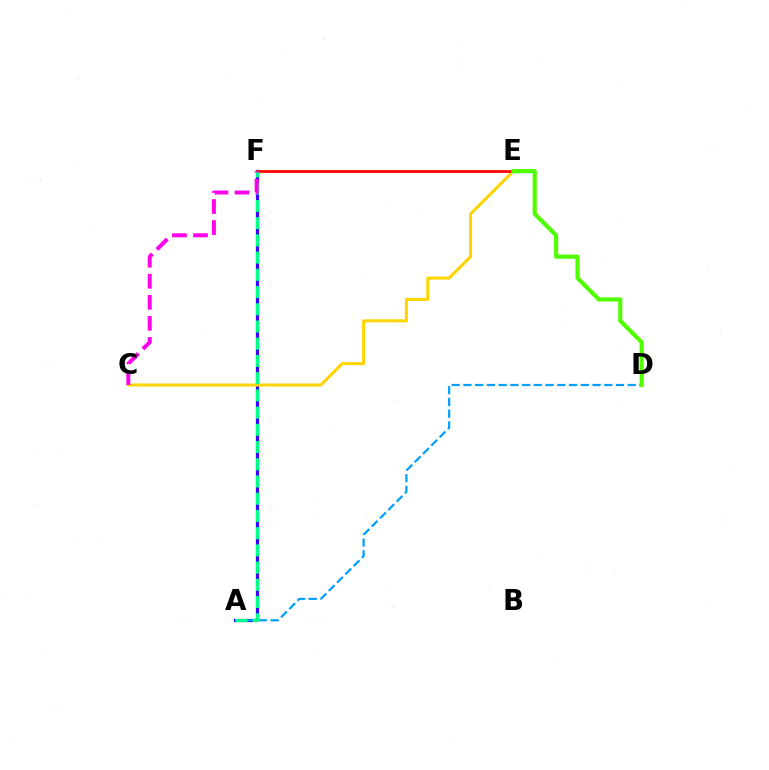{('A', 'F'): [{'color': '#3700ff', 'line_style': 'solid', 'thickness': 2.31}, {'color': '#00ff86', 'line_style': 'dashed', 'thickness': 2.34}], ('C', 'E'): [{'color': '#ffd500', 'line_style': 'solid', 'thickness': 2.19}], ('E', 'F'): [{'color': '#ff0000', 'line_style': 'solid', 'thickness': 1.97}], ('A', 'D'): [{'color': '#009eff', 'line_style': 'dashed', 'thickness': 1.59}], ('D', 'E'): [{'color': '#4fff00', 'line_style': 'solid', 'thickness': 2.98}], ('C', 'F'): [{'color': '#ff00ed', 'line_style': 'dashed', 'thickness': 2.86}]}